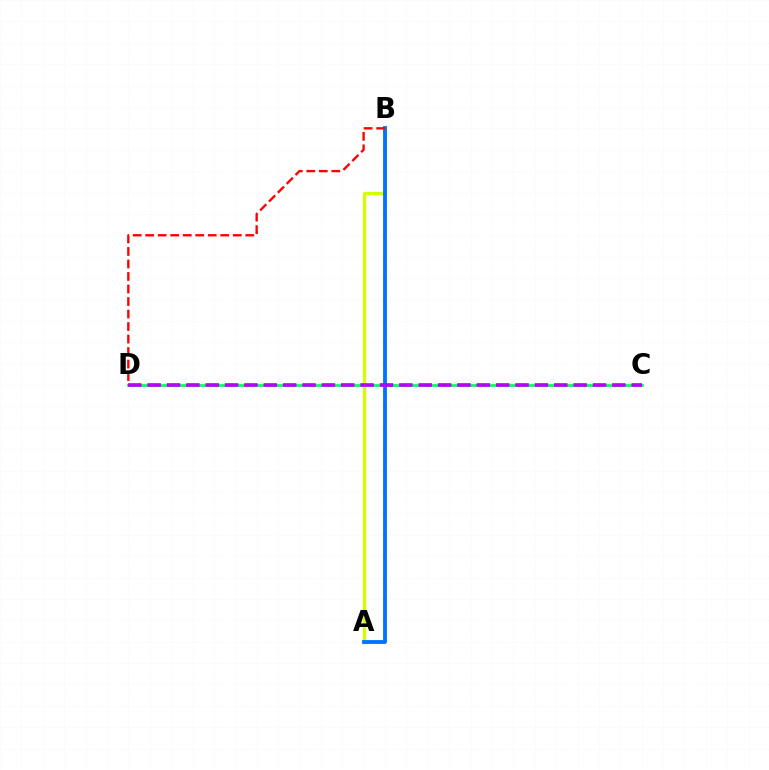{('C', 'D'): [{'color': '#00ff5c', 'line_style': 'solid', 'thickness': 1.96}, {'color': '#b900ff', 'line_style': 'dashed', 'thickness': 2.63}], ('A', 'B'): [{'color': '#d1ff00', 'line_style': 'solid', 'thickness': 2.38}, {'color': '#0074ff', 'line_style': 'solid', 'thickness': 2.76}], ('B', 'D'): [{'color': '#ff0000', 'line_style': 'dashed', 'thickness': 1.7}]}